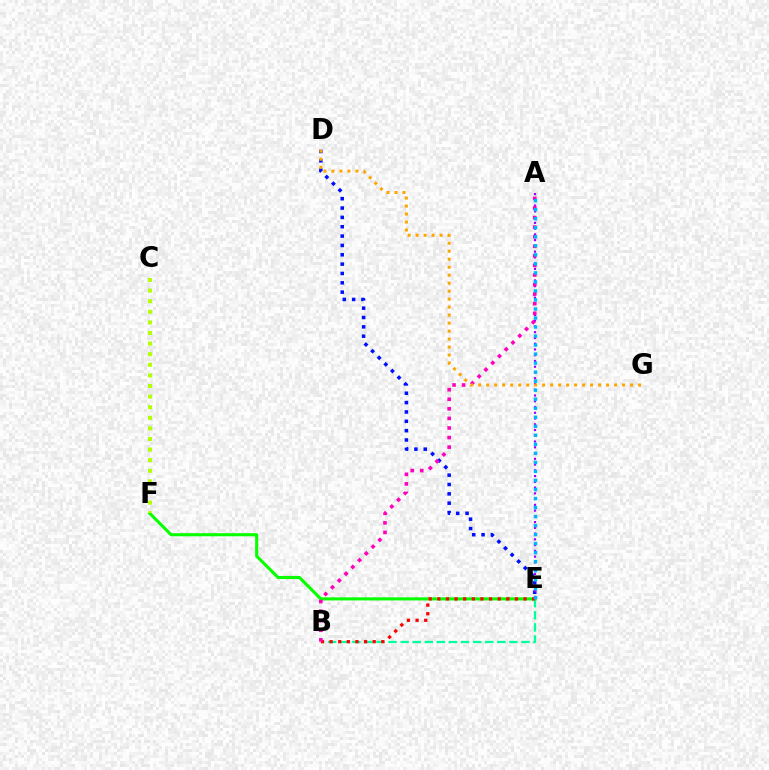{('B', 'E'): [{'color': '#00ff9d', 'line_style': 'dashed', 'thickness': 1.64}, {'color': '#ff0000', 'line_style': 'dotted', 'thickness': 2.34}], ('D', 'E'): [{'color': '#0010ff', 'line_style': 'dotted', 'thickness': 2.54}], ('A', 'E'): [{'color': '#9b00ff', 'line_style': 'dotted', 'thickness': 1.56}, {'color': '#00b5ff', 'line_style': 'dotted', 'thickness': 2.45}], ('E', 'F'): [{'color': '#08ff00', 'line_style': 'solid', 'thickness': 2.22}], ('A', 'B'): [{'color': '#ff00bd', 'line_style': 'dotted', 'thickness': 2.6}], ('D', 'G'): [{'color': '#ffa500', 'line_style': 'dotted', 'thickness': 2.17}], ('C', 'F'): [{'color': '#b3ff00', 'line_style': 'dotted', 'thickness': 2.88}]}